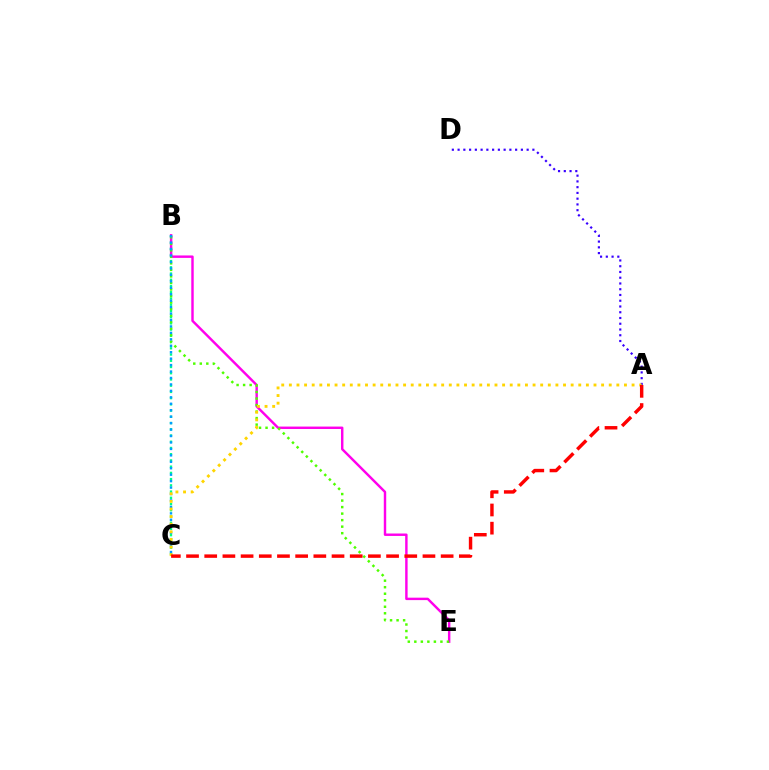{('B', 'C'): [{'color': '#00ff86', 'line_style': 'dotted', 'thickness': 1.69}, {'color': '#009eff', 'line_style': 'dotted', 'thickness': 1.75}], ('A', 'D'): [{'color': '#3700ff', 'line_style': 'dotted', 'thickness': 1.56}], ('B', 'E'): [{'color': '#ff00ed', 'line_style': 'solid', 'thickness': 1.75}, {'color': '#4fff00', 'line_style': 'dotted', 'thickness': 1.77}], ('A', 'C'): [{'color': '#ffd500', 'line_style': 'dotted', 'thickness': 2.07}, {'color': '#ff0000', 'line_style': 'dashed', 'thickness': 2.47}]}